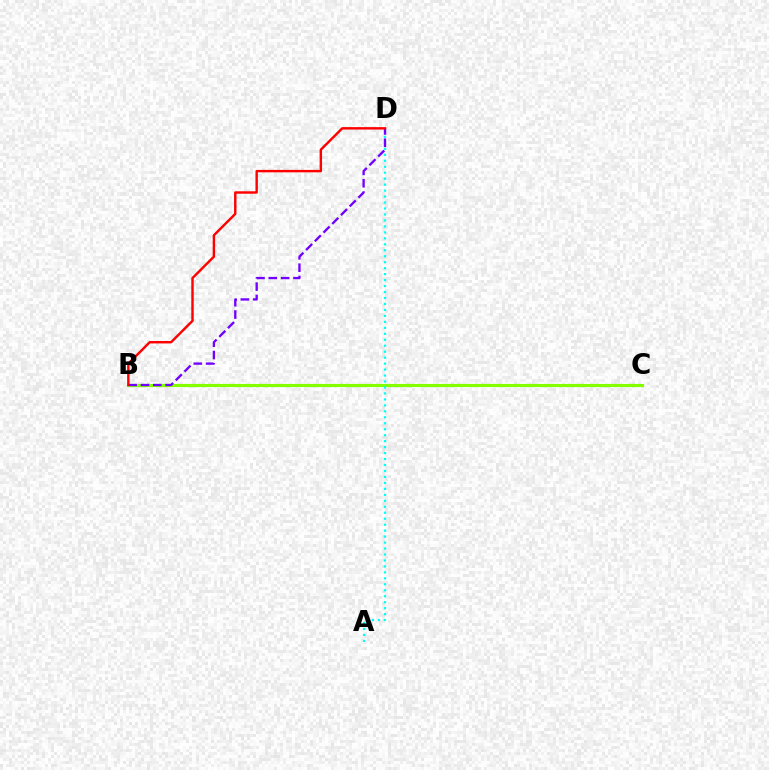{('B', 'C'): [{'color': '#84ff00', 'line_style': 'solid', 'thickness': 2.25}], ('A', 'D'): [{'color': '#00fff6', 'line_style': 'dotted', 'thickness': 1.62}], ('B', 'D'): [{'color': '#7200ff', 'line_style': 'dashed', 'thickness': 1.68}, {'color': '#ff0000', 'line_style': 'solid', 'thickness': 1.74}]}